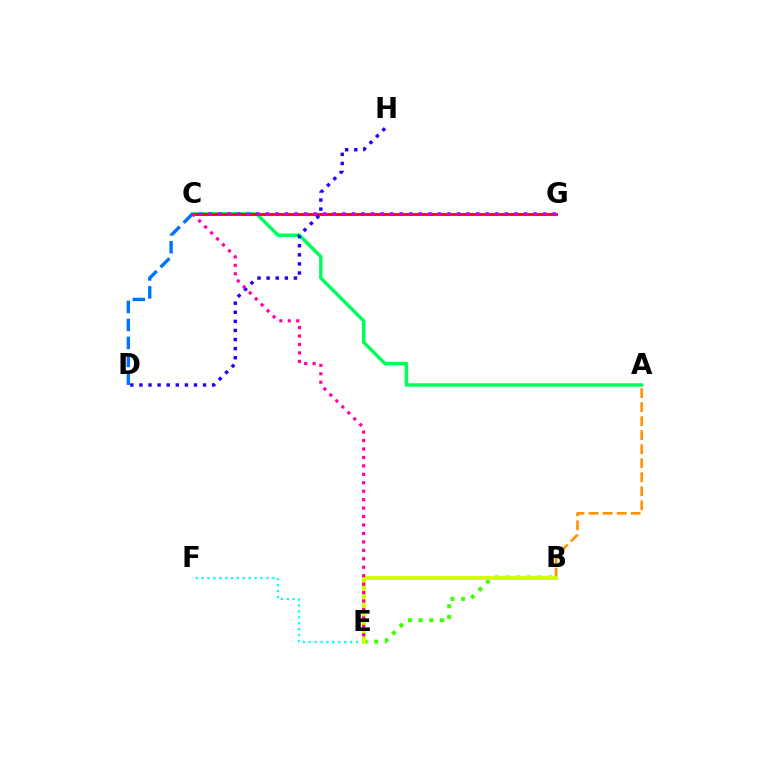{('B', 'E'): [{'color': '#3dff00', 'line_style': 'dotted', 'thickness': 2.89}, {'color': '#d1ff00', 'line_style': 'solid', 'thickness': 2.8}], ('E', 'F'): [{'color': '#00fff6', 'line_style': 'dotted', 'thickness': 1.6}], ('A', 'C'): [{'color': '#00ff5c', 'line_style': 'solid', 'thickness': 2.52}], ('C', 'G'): [{'color': '#ff0000', 'line_style': 'solid', 'thickness': 2.0}, {'color': '#b900ff', 'line_style': 'dotted', 'thickness': 2.6}], ('A', 'B'): [{'color': '#ff9400', 'line_style': 'dashed', 'thickness': 1.91}], ('C', 'D'): [{'color': '#0074ff', 'line_style': 'dashed', 'thickness': 2.44}], ('D', 'H'): [{'color': '#2500ff', 'line_style': 'dotted', 'thickness': 2.47}], ('C', 'E'): [{'color': '#ff00ac', 'line_style': 'dotted', 'thickness': 2.3}]}